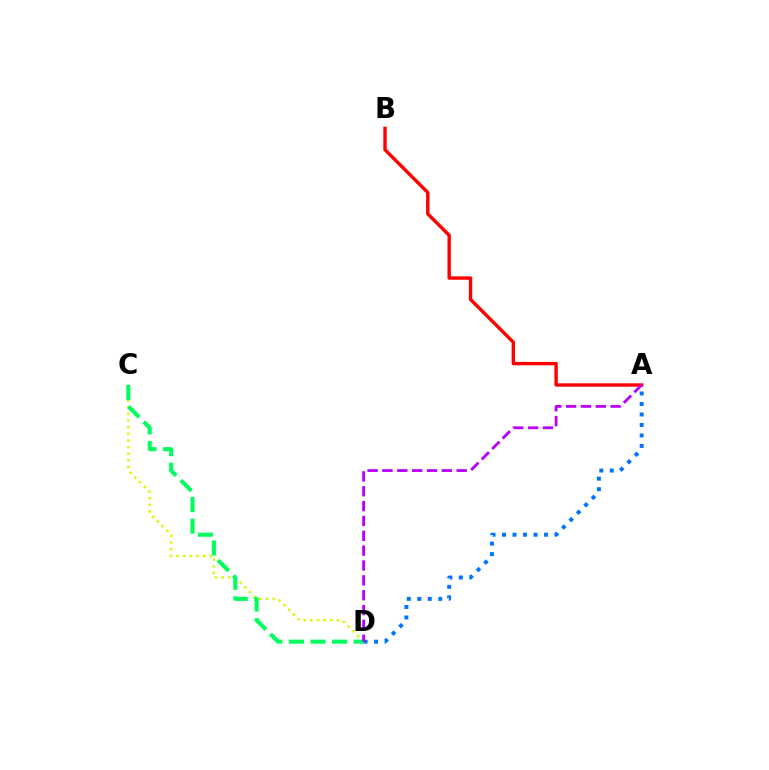{('C', 'D'): [{'color': '#d1ff00', 'line_style': 'dotted', 'thickness': 1.81}, {'color': '#00ff5c', 'line_style': 'dashed', 'thickness': 2.93}], ('A', 'B'): [{'color': '#ff0000', 'line_style': 'solid', 'thickness': 2.44}], ('A', 'D'): [{'color': '#0074ff', 'line_style': 'dotted', 'thickness': 2.85}, {'color': '#b900ff', 'line_style': 'dashed', 'thickness': 2.02}]}